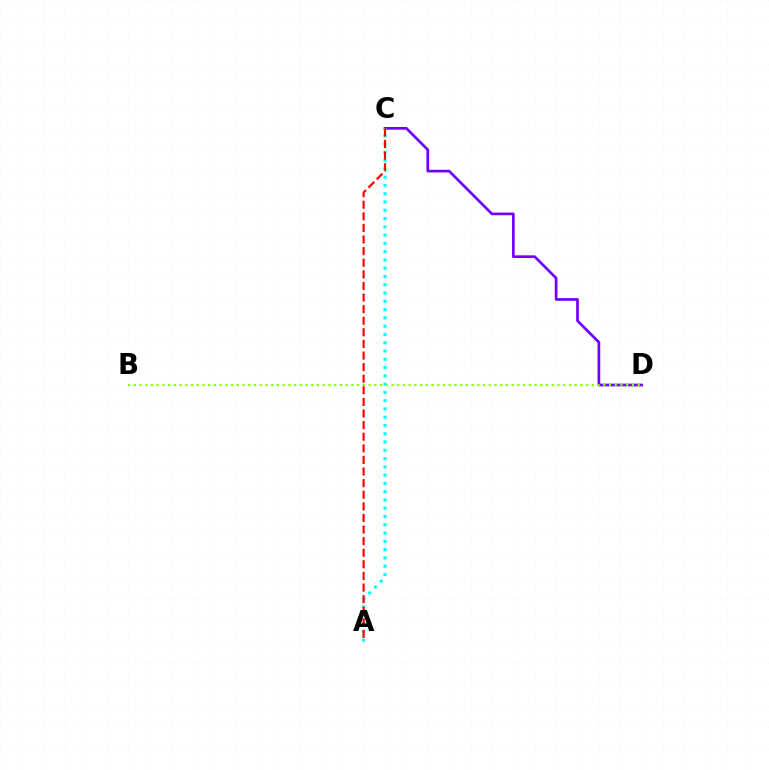{('C', 'D'): [{'color': '#7200ff', 'line_style': 'solid', 'thickness': 1.95}], ('B', 'D'): [{'color': '#84ff00', 'line_style': 'dotted', 'thickness': 1.56}], ('A', 'C'): [{'color': '#00fff6', 'line_style': 'dotted', 'thickness': 2.25}, {'color': '#ff0000', 'line_style': 'dashed', 'thickness': 1.58}]}